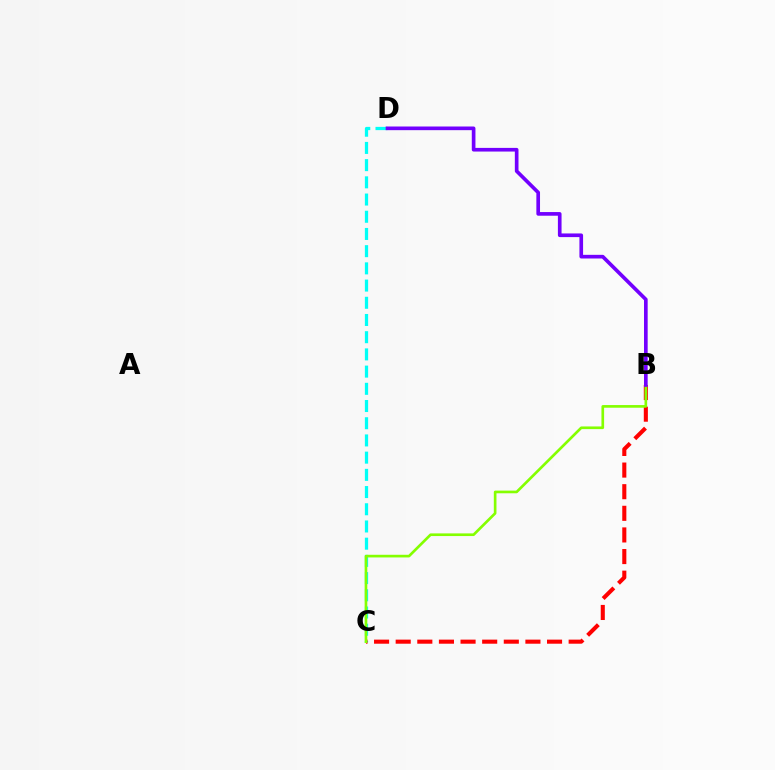{('C', 'D'): [{'color': '#00fff6', 'line_style': 'dashed', 'thickness': 2.34}], ('B', 'C'): [{'color': '#ff0000', 'line_style': 'dashed', 'thickness': 2.94}, {'color': '#84ff00', 'line_style': 'solid', 'thickness': 1.92}], ('B', 'D'): [{'color': '#7200ff', 'line_style': 'solid', 'thickness': 2.63}]}